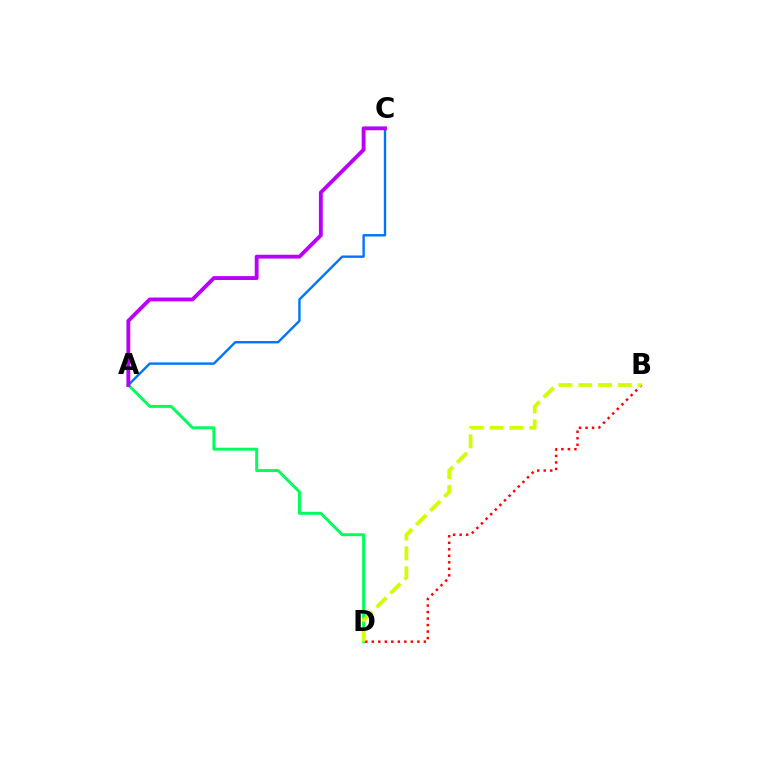{('A', 'D'): [{'color': '#00ff5c', 'line_style': 'solid', 'thickness': 2.13}], ('A', 'C'): [{'color': '#0074ff', 'line_style': 'solid', 'thickness': 1.72}, {'color': '#b900ff', 'line_style': 'solid', 'thickness': 2.77}], ('B', 'D'): [{'color': '#ff0000', 'line_style': 'dotted', 'thickness': 1.77}, {'color': '#d1ff00', 'line_style': 'dashed', 'thickness': 2.69}]}